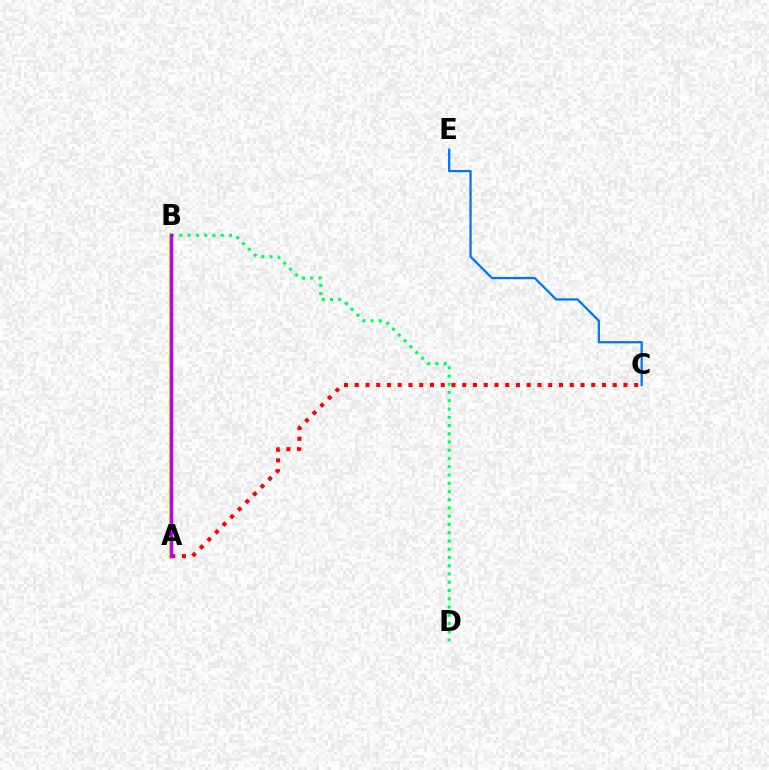{('A', 'C'): [{'color': '#ff0000', 'line_style': 'dotted', 'thickness': 2.92}], ('B', 'D'): [{'color': '#00ff5c', 'line_style': 'dotted', 'thickness': 2.24}], ('A', 'B'): [{'color': '#d1ff00', 'line_style': 'solid', 'thickness': 2.97}, {'color': '#b900ff', 'line_style': 'solid', 'thickness': 2.48}], ('C', 'E'): [{'color': '#0074ff', 'line_style': 'solid', 'thickness': 1.63}]}